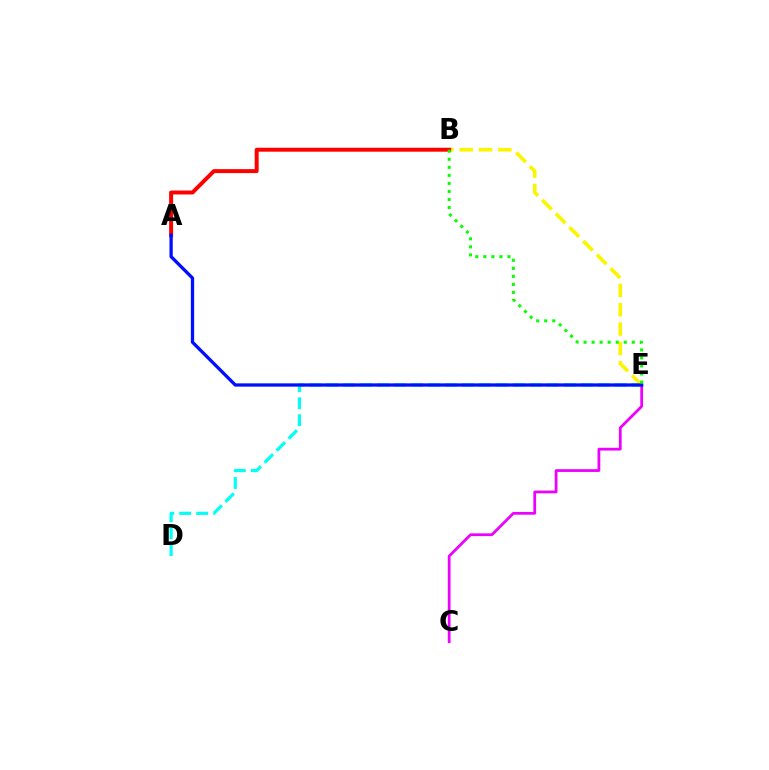{('D', 'E'): [{'color': '#00fff6', 'line_style': 'dashed', 'thickness': 2.31}], ('C', 'E'): [{'color': '#ee00ff', 'line_style': 'solid', 'thickness': 1.99}], ('B', 'E'): [{'color': '#fcf500', 'line_style': 'dashed', 'thickness': 2.63}, {'color': '#08ff00', 'line_style': 'dotted', 'thickness': 2.18}], ('A', 'B'): [{'color': '#ff0000', 'line_style': 'solid', 'thickness': 2.85}], ('A', 'E'): [{'color': '#0010ff', 'line_style': 'solid', 'thickness': 2.37}]}